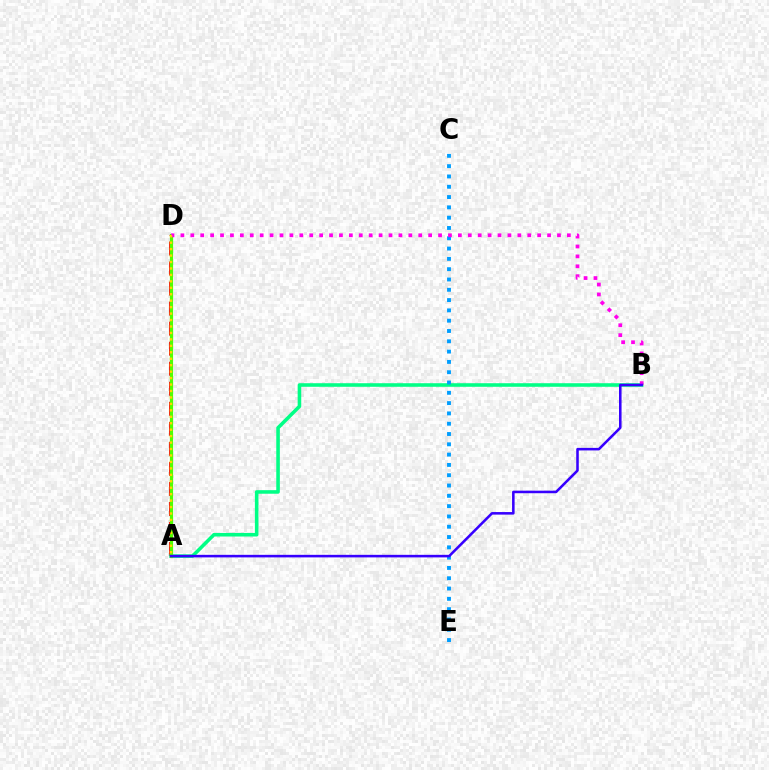{('A', 'D'): [{'color': '#ff0000', 'line_style': 'dashed', 'thickness': 2.72}, {'color': '#4fff00', 'line_style': 'solid', 'thickness': 2.3}, {'color': '#ffd500', 'line_style': 'dotted', 'thickness': 1.75}], ('A', 'B'): [{'color': '#00ff86', 'line_style': 'solid', 'thickness': 2.57}, {'color': '#3700ff', 'line_style': 'solid', 'thickness': 1.84}], ('C', 'E'): [{'color': '#009eff', 'line_style': 'dotted', 'thickness': 2.8}], ('B', 'D'): [{'color': '#ff00ed', 'line_style': 'dotted', 'thickness': 2.69}]}